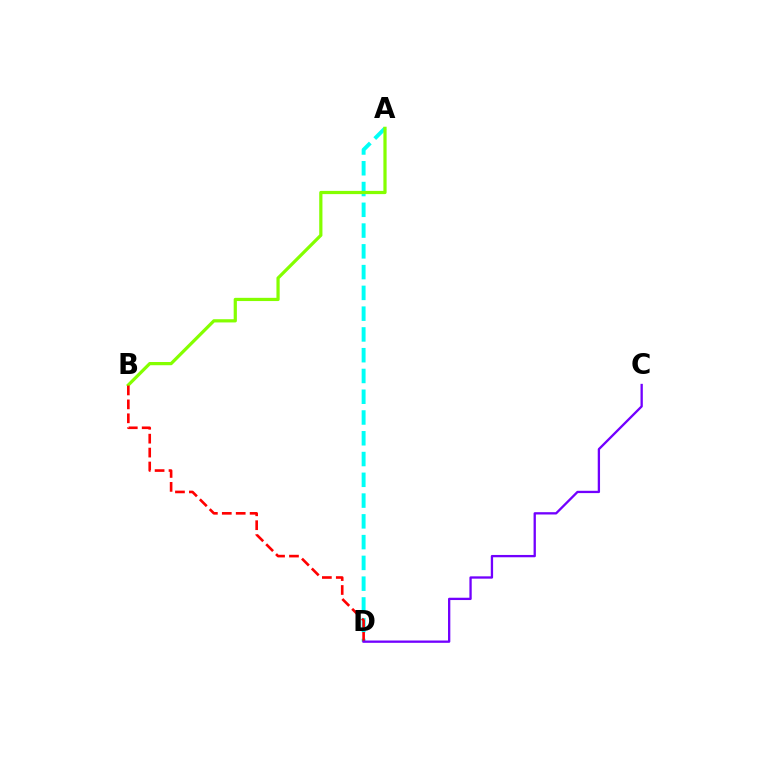{('A', 'D'): [{'color': '#00fff6', 'line_style': 'dashed', 'thickness': 2.82}], ('A', 'B'): [{'color': '#84ff00', 'line_style': 'solid', 'thickness': 2.32}], ('B', 'D'): [{'color': '#ff0000', 'line_style': 'dashed', 'thickness': 1.89}], ('C', 'D'): [{'color': '#7200ff', 'line_style': 'solid', 'thickness': 1.66}]}